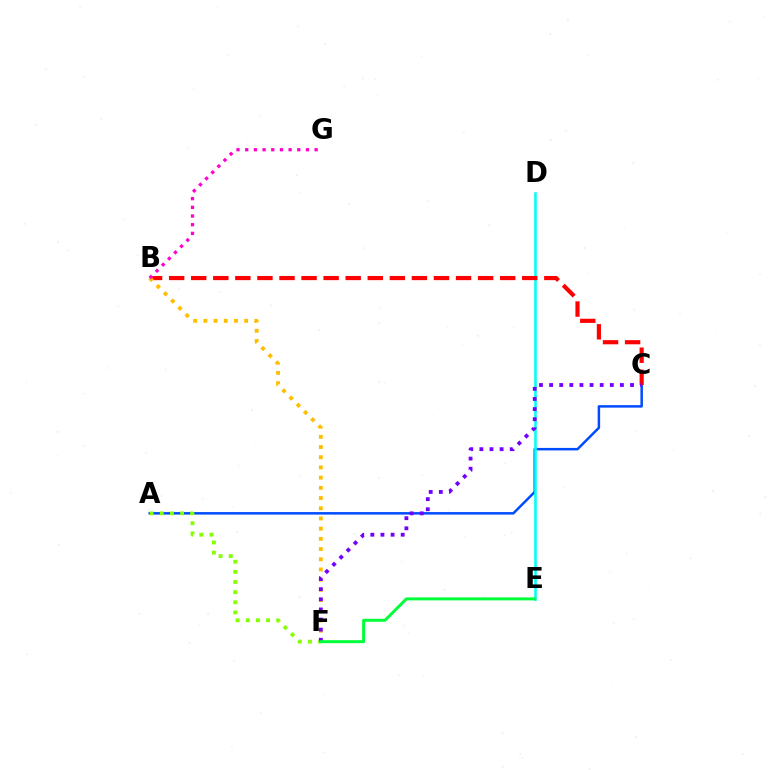{('A', 'C'): [{'color': '#004bff', 'line_style': 'solid', 'thickness': 1.79}], ('D', 'E'): [{'color': '#00fff6', 'line_style': 'solid', 'thickness': 1.85}], ('B', 'C'): [{'color': '#ff0000', 'line_style': 'dashed', 'thickness': 3.0}], ('A', 'F'): [{'color': '#84ff00', 'line_style': 'dotted', 'thickness': 2.76}], ('B', 'F'): [{'color': '#ffbd00', 'line_style': 'dotted', 'thickness': 2.77}], ('C', 'F'): [{'color': '#7200ff', 'line_style': 'dotted', 'thickness': 2.75}], ('B', 'G'): [{'color': '#ff00cf', 'line_style': 'dotted', 'thickness': 2.36}], ('E', 'F'): [{'color': '#00ff39', 'line_style': 'solid', 'thickness': 2.14}]}